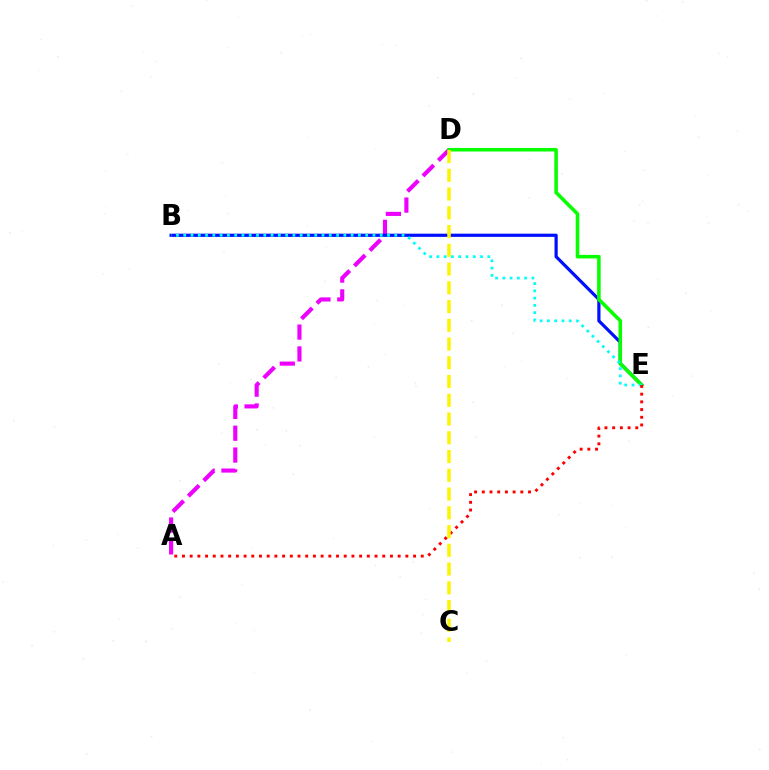{('A', 'D'): [{'color': '#ee00ff', 'line_style': 'dashed', 'thickness': 2.96}], ('B', 'E'): [{'color': '#0010ff', 'line_style': 'solid', 'thickness': 2.3}, {'color': '#00fff6', 'line_style': 'dotted', 'thickness': 1.98}], ('D', 'E'): [{'color': '#08ff00', 'line_style': 'solid', 'thickness': 2.56}], ('A', 'E'): [{'color': '#ff0000', 'line_style': 'dotted', 'thickness': 2.09}], ('C', 'D'): [{'color': '#fcf500', 'line_style': 'dashed', 'thickness': 2.55}]}